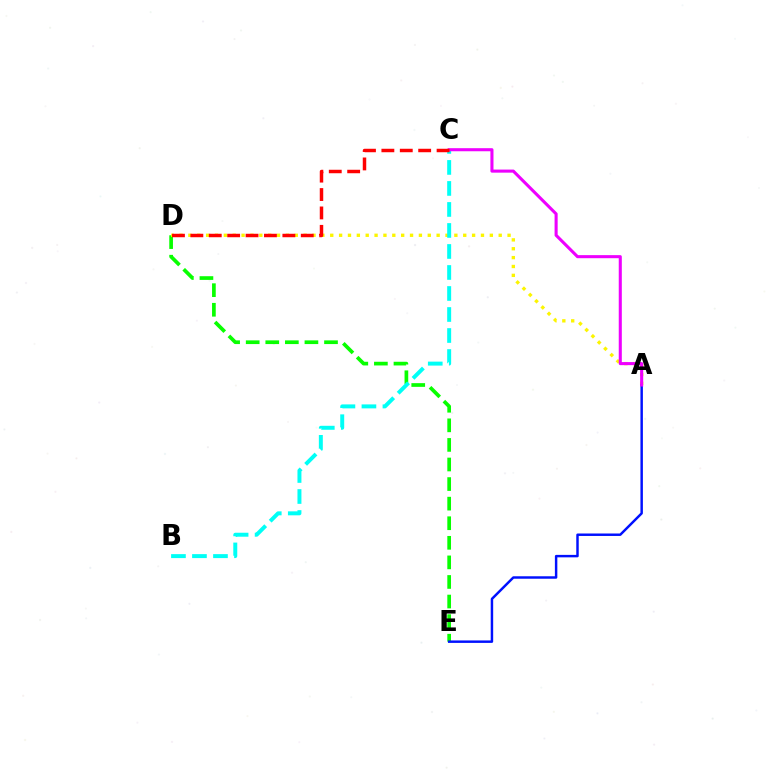{('D', 'E'): [{'color': '#08ff00', 'line_style': 'dashed', 'thickness': 2.66}], ('A', 'D'): [{'color': '#fcf500', 'line_style': 'dotted', 'thickness': 2.41}], ('A', 'E'): [{'color': '#0010ff', 'line_style': 'solid', 'thickness': 1.77}], ('B', 'C'): [{'color': '#00fff6', 'line_style': 'dashed', 'thickness': 2.85}], ('A', 'C'): [{'color': '#ee00ff', 'line_style': 'solid', 'thickness': 2.21}], ('C', 'D'): [{'color': '#ff0000', 'line_style': 'dashed', 'thickness': 2.5}]}